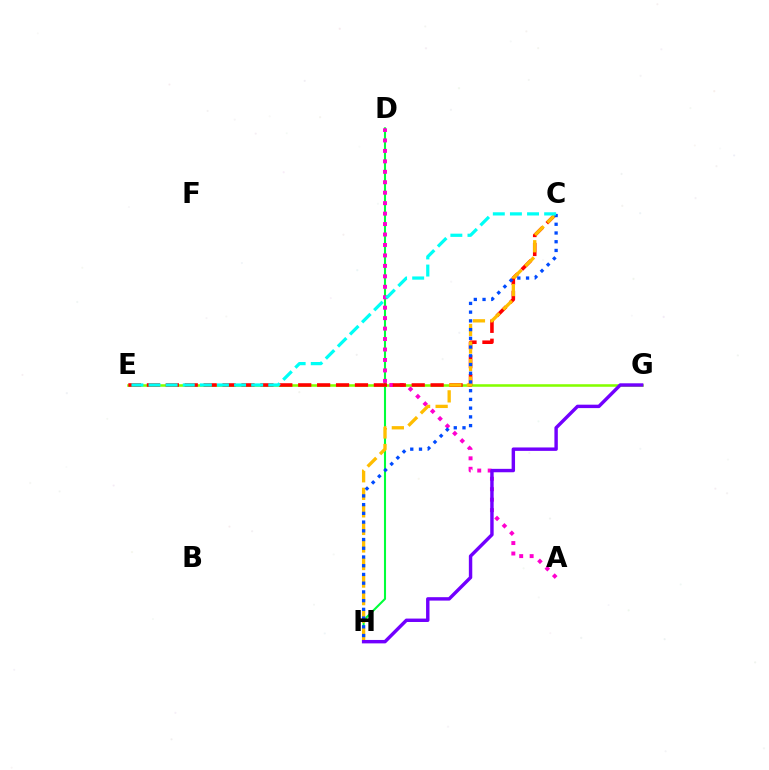{('D', 'H'): [{'color': '#00ff39', 'line_style': 'solid', 'thickness': 1.5}], ('E', 'G'): [{'color': '#84ff00', 'line_style': 'solid', 'thickness': 1.84}], ('A', 'D'): [{'color': '#ff00cf', 'line_style': 'dotted', 'thickness': 2.84}], ('C', 'E'): [{'color': '#ff0000', 'line_style': 'dashed', 'thickness': 2.57}, {'color': '#00fff6', 'line_style': 'dashed', 'thickness': 2.32}], ('C', 'H'): [{'color': '#ffbd00', 'line_style': 'dashed', 'thickness': 2.38}, {'color': '#004bff', 'line_style': 'dotted', 'thickness': 2.37}], ('G', 'H'): [{'color': '#7200ff', 'line_style': 'solid', 'thickness': 2.46}]}